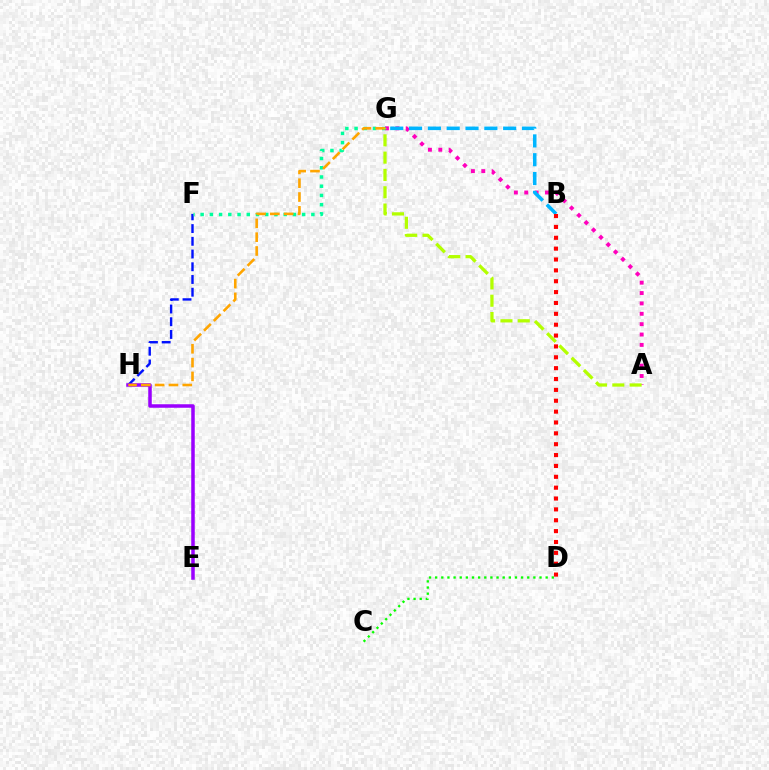{('F', 'H'): [{'color': '#0010ff', 'line_style': 'dashed', 'thickness': 1.73}], ('E', 'H'): [{'color': '#9b00ff', 'line_style': 'solid', 'thickness': 2.53}], ('A', 'G'): [{'color': '#ff00bd', 'line_style': 'dotted', 'thickness': 2.82}, {'color': '#b3ff00', 'line_style': 'dashed', 'thickness': 2.35}], ('C', 'D'): [{'color': '#08ff00', 'line_style': 'dotted', 'thickness': 1.67}], ('F', 'G'): [{'color': '#00ff9d', 'line_style': 'dotted', 'thickness': 2.51}], ('G', 'H'): [{'color': '#ffa500', 'line_style': 'dashed', 'thickness': 1.88}], ('B', 'G'): [{'color': '#00b5ff', 'line_style': 'dashed', 'thickness': 2.56}], ('B', 'D'): [{'color': '#ff0000', 'line_style': 'dotted', 'thickness': 2.95}]}